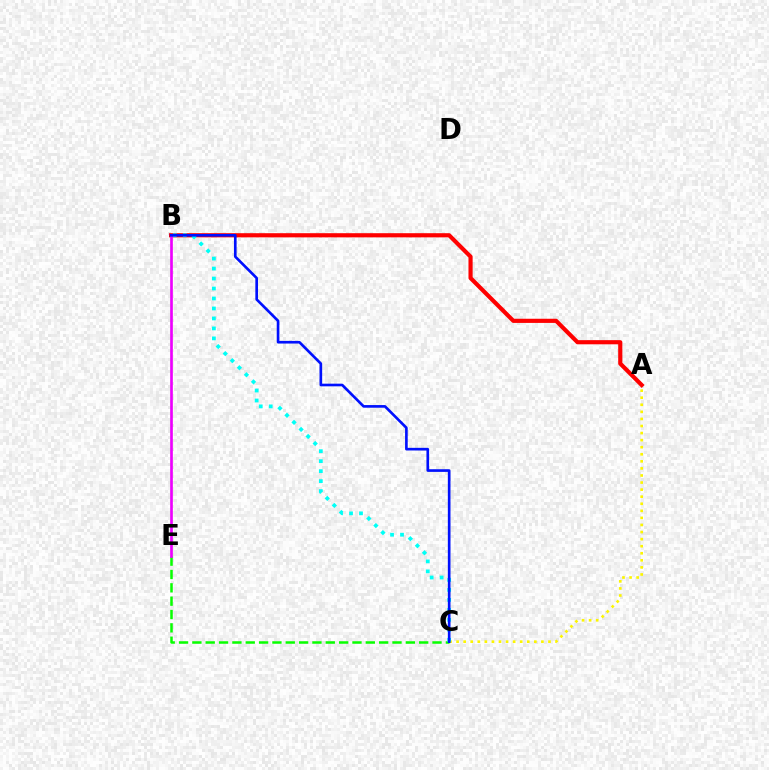{('A', 'C'): [{'color': '#fcf500', 'line_style': 'dotted', 'thickness': 1.92}], ('C', 'E'): [{'color': '#08ff00', 'line_style': 'dashed', 'thickness': 1.81}], ('A', 'B'): [{'color': '#ff0000', 'line_style': 'solid', 'thickness': 2.99}], ('B', 'C'): [{'color': '#00fff6', 'line_style': 'dotted', 'thickness': 2.71}, {'color': '#0010ff', 'line_style': 'solid', 'thickness': 1.91}], ('B', 'E'): [{'color': '#ee00ff', 'line_style': 'solid', 'thickness': 1.93}]}